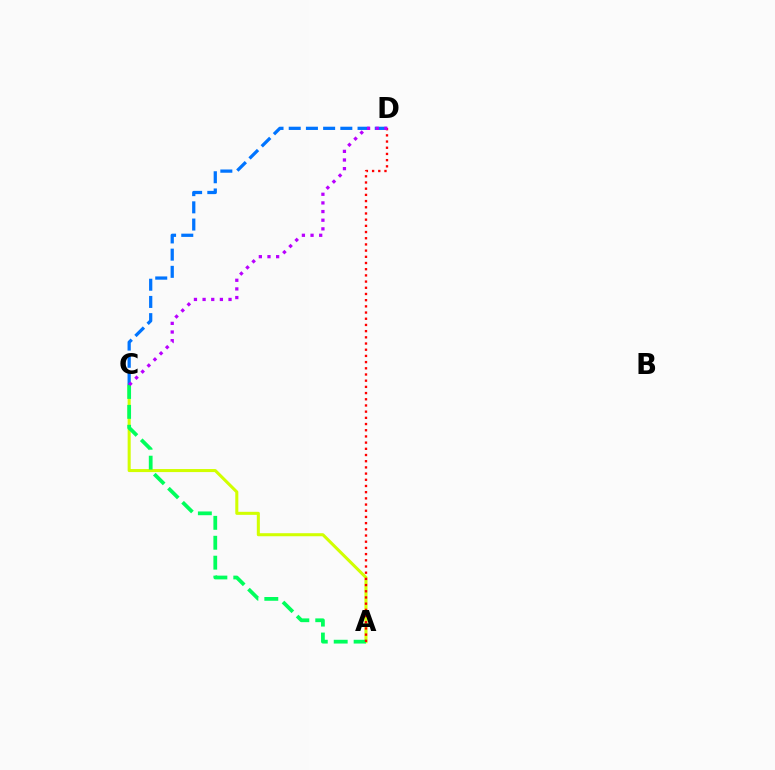{('A', 'C'): [{'color': '#d1ff00', 'line_style': 'solid', 'thickness': 2.19}, {'color': '#00ff5c', 'line_style': 'dashed', 'thickness': 2.71}], ('A', 'D'): [{'color': '#ff0000', 'line_style': 'dotted', 'thickness': 1.68}], ('C', 'D'): [{'color': '#0074ff', 'line_style': 'dashed', 'thickness': 2.34}, {'color': '#b900ff', 'line_style': 'dotted', 'thickness': 2.35}]}